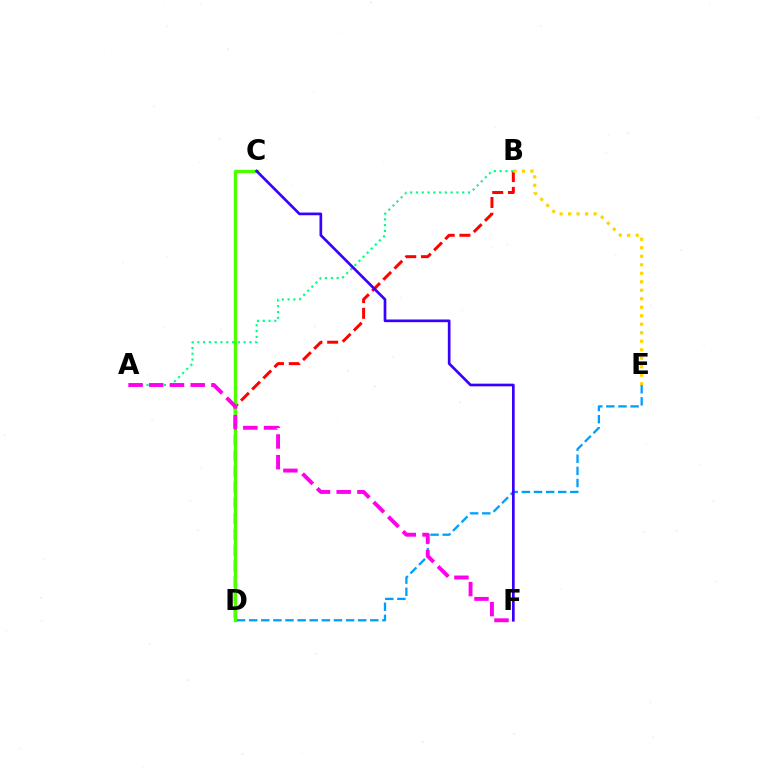{('B', 'D'): [{'color': '#ff0000', 'line_style': 'dashed', 'thickness': 2.14}], ('B', 'E'): [{'color': '#ffd500', 'line_style': 'dotted', 'thickness': 2.31}], ('A', 'B'): [{'color': '#00ff86', 'line_style': 'dotted', 'thickness': 1.57}], ('C', 'D'): [{'color': '#4fff00', 'line_style': 'solid', 'thickness': 2.42}], ('D', 'E'): [{'color': '#009eff', 'line_style': 'dashed', 'thickness': 1.65}], ('A', 'F'): [{'color': '#ff00ed', 'line_style': 'dashed', 'thickness': 2.81}], ('C', 'F'): [{'color': '#3700ff', 'line_style': 'solid', 'thickness': 1.93}]}